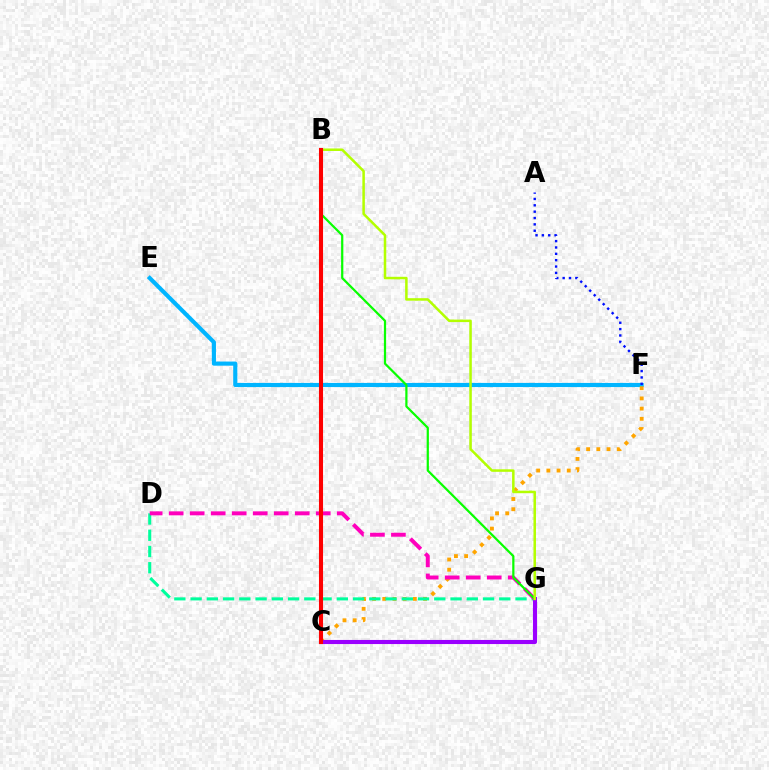{('E', 'F'): [{'color': '#00b5ff', 'line_style': 'solid', 'thickness': 2.98}], ('C', 'F'): [{'color': '#ffa500', 'line_style': 'dotted', 'thickness': 2.77}], ('A', 'F'): [{'color': '#0010ff', 'line_style': 'dotted', 'thickness': 1.73}], ('D', 'G'): [{'color': '#00ff9d', 'line_style': 'dashed', 'thickness': 2.21}, {'color': '#ff00bd', 'line_style': 'dashed', 'thickness': 2.85}], ('C', 'G'): [{'color': '#9b00ff', 'line_style': 'solid', 'thickness': 2.95}], ('B', 'G'): [{'color': '#08ff00', 'line_style': 'solid', 'thickness': 1.6}, {'color': '#b3ff00', 'line_style': 'solid', 'thickness': 1.81}], ('B', 'C'): [{'color': '#ff0000', 'line_style': 'solid', 'thickness': 2.93}]}